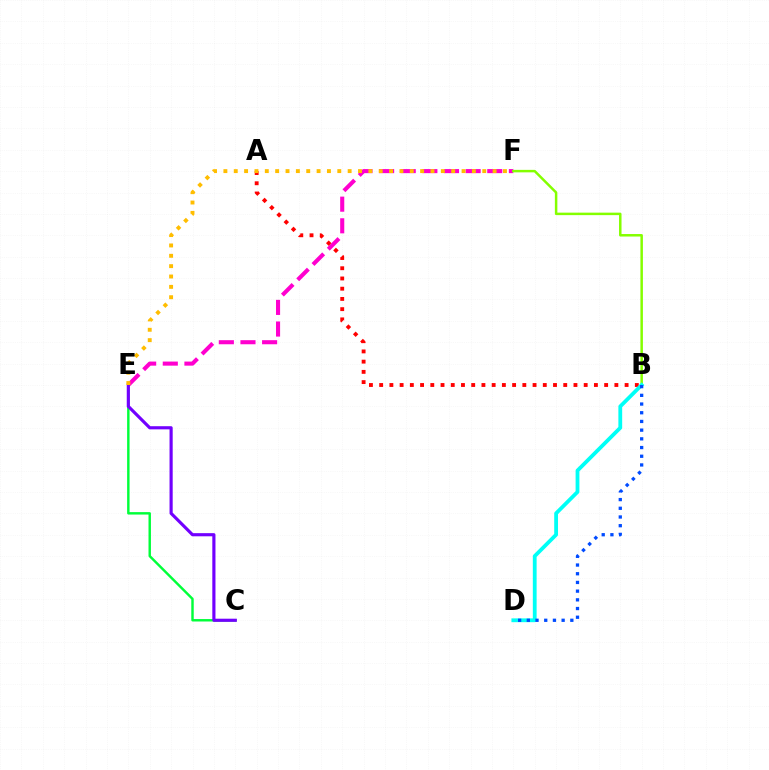{('C', 'E'): [{'color': '#00ff39', 'line_style': 'solid', 'thickness': 1.75}, {'color': '#7200ff', 'line_style': 'solid', 'thickness': 2.27}], ('E', 'F'): [{'color': '#ff00cf', 'line_style': 'dashed', 'thickness': 2.94}, {'color': '#ffbd00', 'line_style': 'dotted', 'thickness': 2.81}], ('A', 'B'): [{'color': '#ff0000', 'line_style': 'dotted', 'thickness': 2.78}], ('B', 'F'): [{'color': '#84ff00', 'line_style': 'solid', 'thickness': 1.79}], ('B', 'D'): [{'color': '#00fff6', 'line_style': 'solid', 'thickness': 2.74}, {'color': '#004bff', 'line_style': 'dotted', 'thickness': 2.36}]}